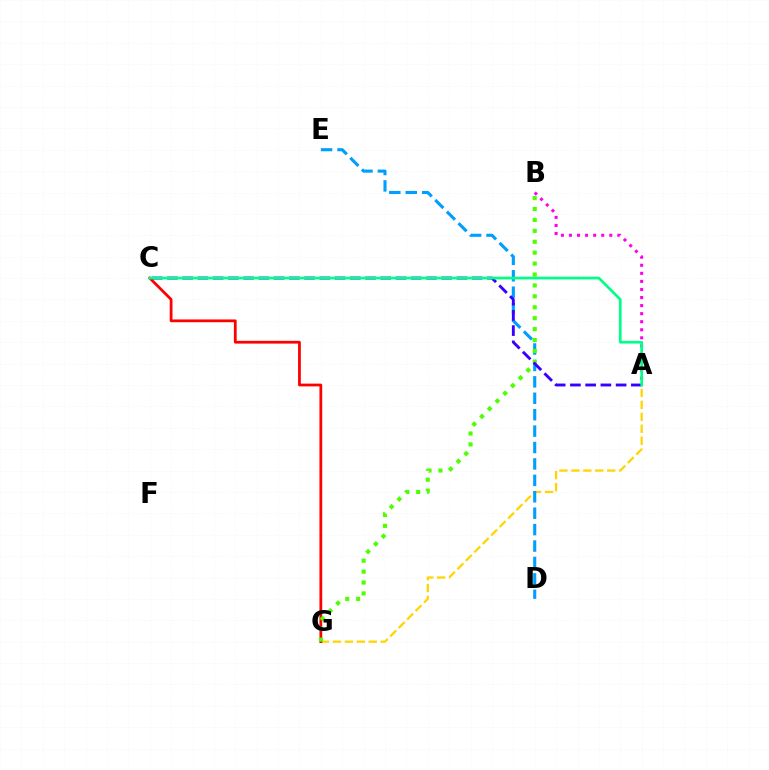{('A', 'G'): [{'color': '#ffd500', 'line_style': 'dashed', 'thickness': 1.62}], ('D', 'E'): [{'color': '#009eff', 'line_style': 'dashed', 'thickness': 2.23}], ('C', 'G'): [{'color': '#ff0000', 'line_style': 'solid', 'thickness': 1.99}], ('A', 'B'): [{'color': '#ff00ed', 'line_style': 'dotted', 'thickness': 2.19}], ('B', 'G'): [{'color': '#4fff00', 'line_style': 'dotted', 'thickness': 2.97}], ('A', 'C'): [{'color': '#3700ff', 'line_style': 'dashed', 'thickness': 2.07}, {'color': '#00ff86', 'line_style': 'solid', 'thickness': 1.95}]}